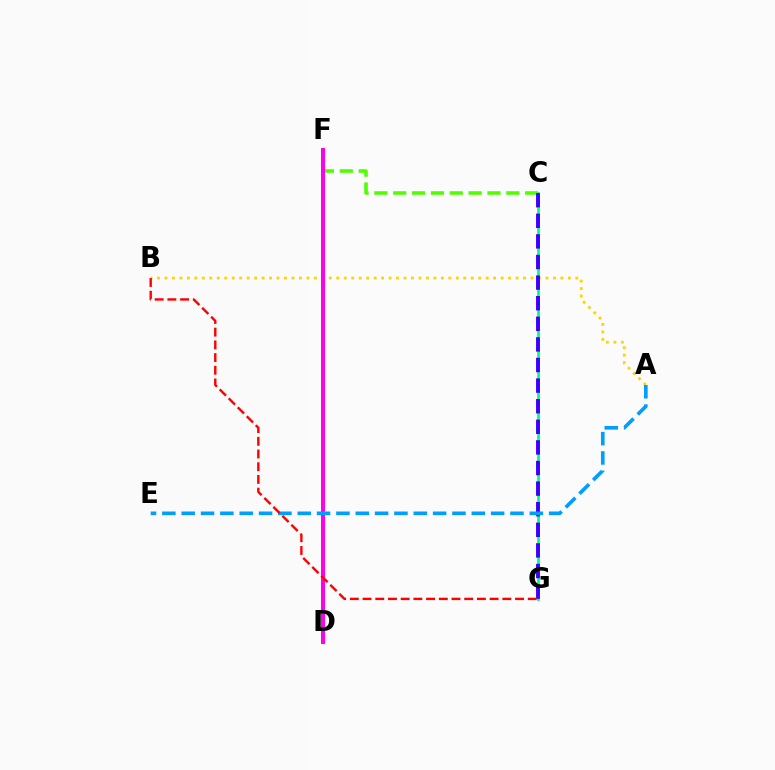{('A', 'B'): [{'color': '#ffd500', 'line_style': 'dotted', 'thickness': 2.03}], ('C', 'G'): [{'color': '#00ff86', 'line_style': 'solid', 'thickness': 1.99}, {'color': '#3700ff', 'line_style': 'dashed', 'thickness': 2.8}], ('C', 'F'): [{'color': '#4fff00', 'line_style': 'dashed', 'thickness': 2.56}], ('D', 'F'): [{'color': '#ff00ed', 'line_style': 'solid', 'thickness': 2.89}], ('A', 'E'): [{'color': '#009eff', 'line_style': 'dashed', 'thickness': 2.63}], ('B', 'G'): [{'color': '#ff0000', 'line_style': 'dashed', 'thickness': 1.73}]}